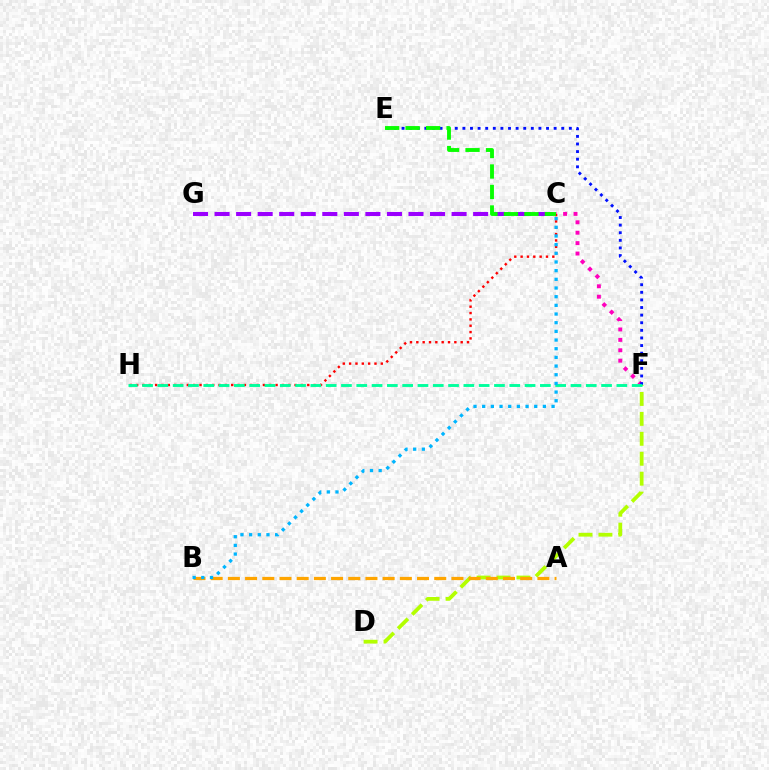{('D', 'F'): [{'color': '#b3ff00', 'line_style': 'dashed', 'thickness': 2.71}], ('A', 'B'): [{'color': '#ffa500', 'line_style': 'dashed', 'thickness': 2.34}], ('C', 'G'): [{'color': '#9b00ff', 'line_style': 'dashed', 'thickness': 2.93}], ('C', 'F'): [{'color': '#ff00bd', 'line_style': 'dotted', 'thickness': 2.83}], ('C', 'H'): [{'color': '#ff0000', 'line_style': 'dotted', 'thickness': 1.72}], ('E', 'F'): [{'color': '#0010ff', 'line_style': 'dotted', 'thickness': 2.07}], ('C', 'E'): [{'color': '#08ff00', 'line_style': 'dashed', 'thickness': 2.78}], ('F', 'H'): [{'color': '#00ff9d', 'line_style': 'dashed', 'thickness': 2.08}], ('B', 'C'): [{'color': '#00b5ff', 'line_style': 'dotted', 'thickness': 2.36}]}